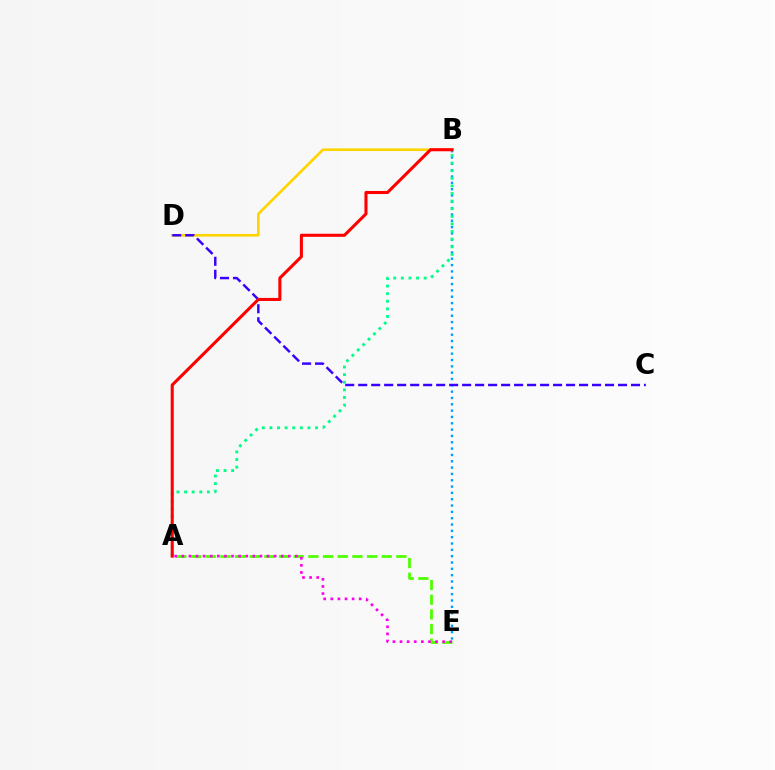{('A', 'E'): [{'color': '#4fff00', 'line_style': 'dashed', 'thickness': 1.99}, {'color': '#ff00ed', 'line_style': 'dotted', 'thickness': 1.93}], ('B', 'E'): [{'color': '#009eff', 'line_style': 'dotted', 'thickness': 1.72}], ('B', 'D'): [{'color': '#ffd500', 'line_style': 'solid', 'thickness': 1.91}], ('C', 'D'): [{'color': '#3700ff', 'line_style': 'dashed', 'thickness': 1.76}], ('A', 'B'): [{'color': '#00ff86', 'line_style': 'dotted', 'thickness': 2.07}, {'color': '#ff0000', 'line_style': 'solid', 'thickness': 2.21}]}